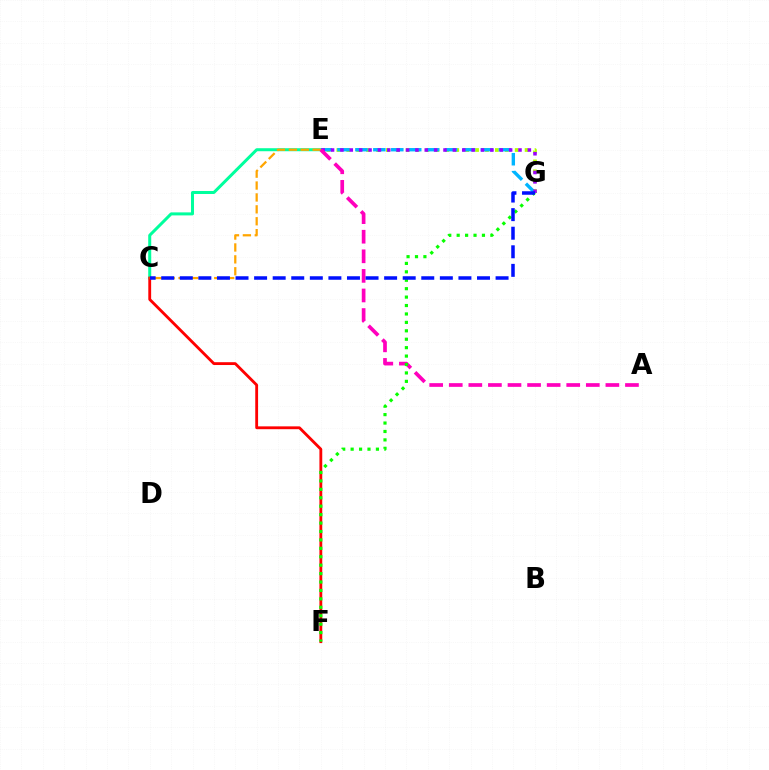{('C', 'E'): [{'color': '#00ff9d', 'line_style': 'solid', 'thickness': 2.17}, {'color': '#ffa500', 'line_style': 'dashed', 'thickness': 1.62}], ('C', 'F'): [{'color': '#ff0000', 'line_style': 'solid', 'thickness': 2.04}], ('E', 'G'): [{'color': '#b3ff00', 'line_style': 'dotted', 'thickness': 2.69}, {'color': '#00b5ff', 'line_style': 'dashed', 'thickness': 2.44}, {'color': '#9b00ff', 'line_style': 'dotted', 'thickness': 2.55}], ('A', 'E'): [{'color': '#ff00bd', 'line_style': 'dashed', 'thickness': 2.66}], ('F', 'G'): [{'color': '#08ff00', 'line_style': 'dotted', 'thickness': 2.29}], ('C', 'G'): [{'color': '#0010ff', 'line_style': 'dashed', 'thickness': 2.52}]}